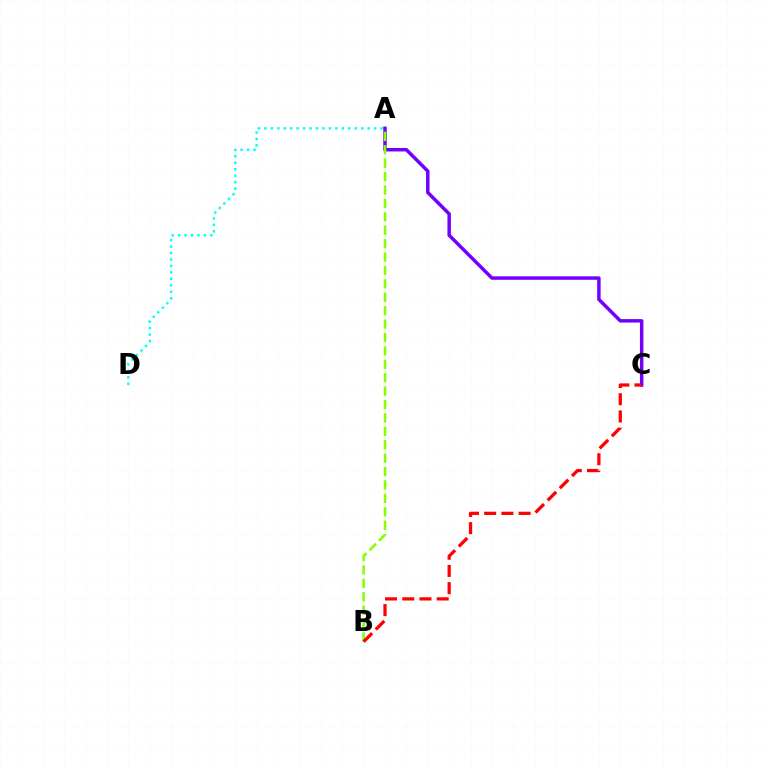{('A', 'C'): [{'color': '#7200ff', 'line_style': 'solid', 'thickness': 2.5}], ('A', 'D'): [{'color': '#00fff6', 'line_style': 'dotted', 'thickness': 1.75}], ('A', 'B'): [{'color': '#84ff00', 'line_style': 'dashed', 'thickness': 1.82}], ('B', 'C'): [{'color': '#ff0000', 'line_style': 'dashed', 'thickness': 2.34}]}